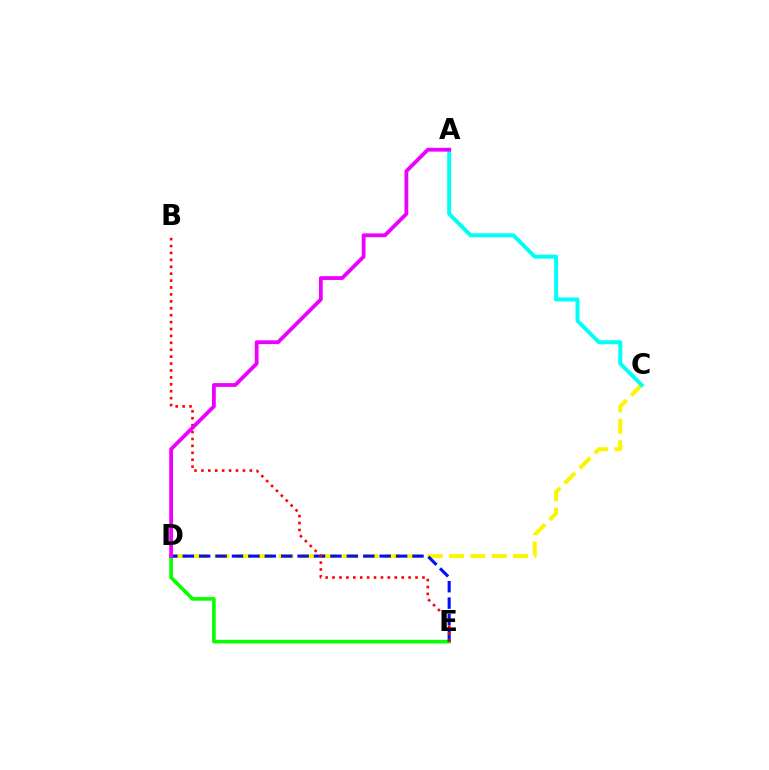{('C', 'D'): [{'color': '#fcf500', 'line_style': 'dashed', 'thickness': 2.9}], ('D', 'E'): [{'color': '#08ff00', 'line_style': 'solid', 'thickness': 2.61}, {'color': '#0010ff', 'line_style': 'dashed', 'thickness': 2.23}], ('A', 'C'): [{'color': '#00fff6', 'line_style': 'solid', 'thickness': 2.86}], ('B', 'E'): [{'color': '#ff0000', 'line_style': 'dotted', 'thickness': 1.88}], ('A', 'D'): [{'color': '#ee00ff', 'line_style': 'solid', 'thickness': 2.73}]}